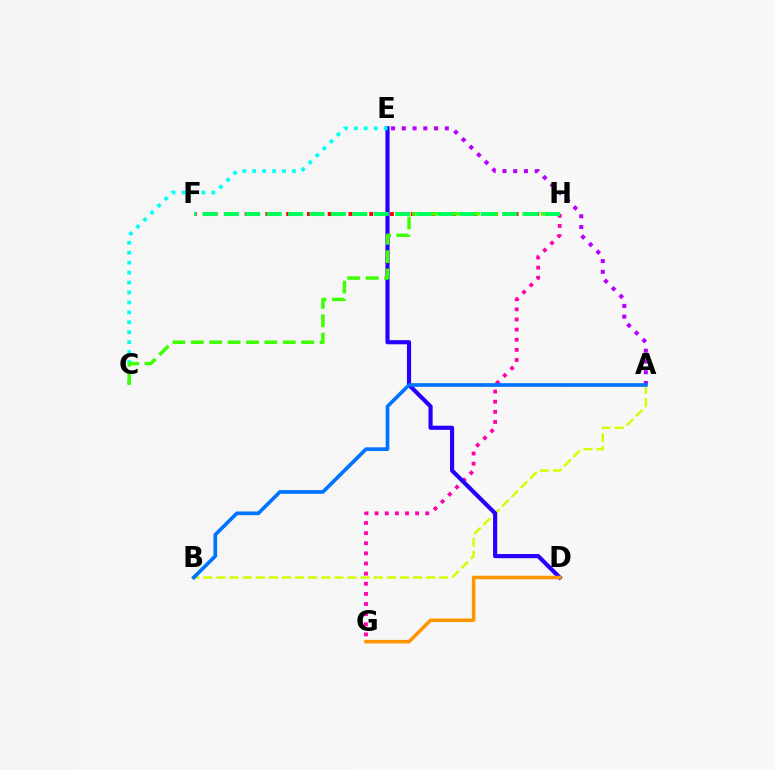{('A', 'B'): [{'color': '#d1ff00', 'line_style': 'dashed', 'thickness': 1.78}, {'color': '#0074ff', 'line_style': 'solid', 'thickness': 2.64}], ('G', 'H'): [{'color': '#ff00ac', 'line_style': 'dotted', 'thickness': 2.75}], ('D', 'E'): [{'color': '#2500ff', 'line_style': 'solid', 'thickness': 2.99}], ('A', 'E'): [{'color': '#b900ff', 'line_style': 'dotted', 'thickness': 2.92}], ('C', 'E'): [{'color': '#00fff6', 'line_style': 'dotted', 'thickness': 2.7}], ('F', 'H'): [{'color': '#ff0000', 'line_style': 'dotted', 'thickness': 2.82}, {'color': '#00ff5c', 'line_style': 'dashed', 'thickness': 2.91}], ('C', 'H'): [{'color': '#3dff00', 'line_style': 'dashed', 'thickness': 2.5}], ('D', 'G'): [{'color': '#ff9400', 'line_style': 'solid', 'thickness': 2.53}]}